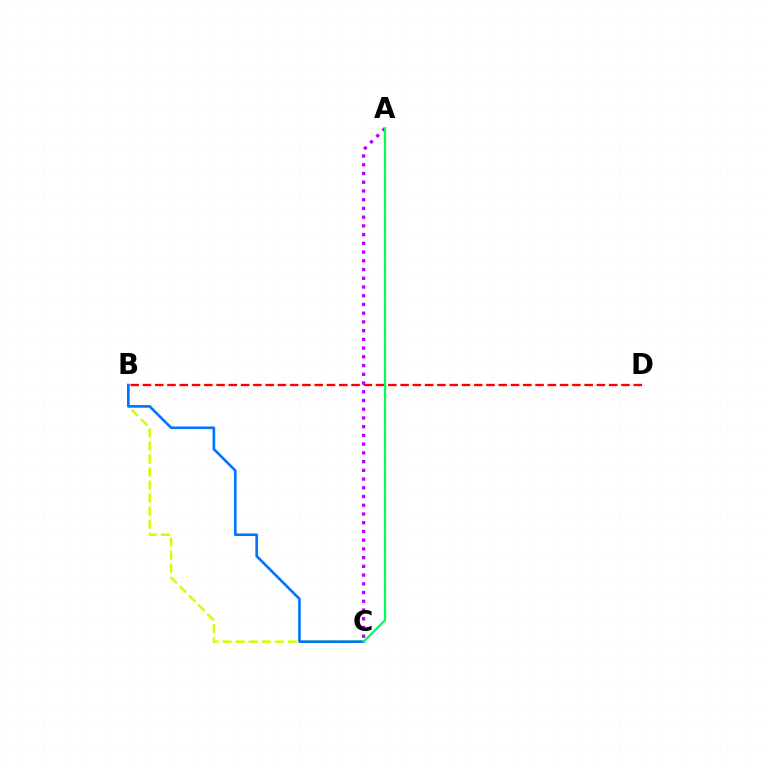{('B', 'D'): [{'color': '#ff0000', 'line_style': 'dashed', 'thickness': 1.67}], ('B', 'C'): [{'color': '#d1ff00', 'line_style': 'dashed', 'thickness': 1.77}, {'color': '#0074ff', 'line_style': 'solid', 'thickness': 1.89}], ('A', 'C'): [{'color': '#b900ff', 'line_style': 'dotted', 'thickness': 2.37}, {'color': '#00ff5c', 'line_style': 'solid', 'thickness': 1.63}]}